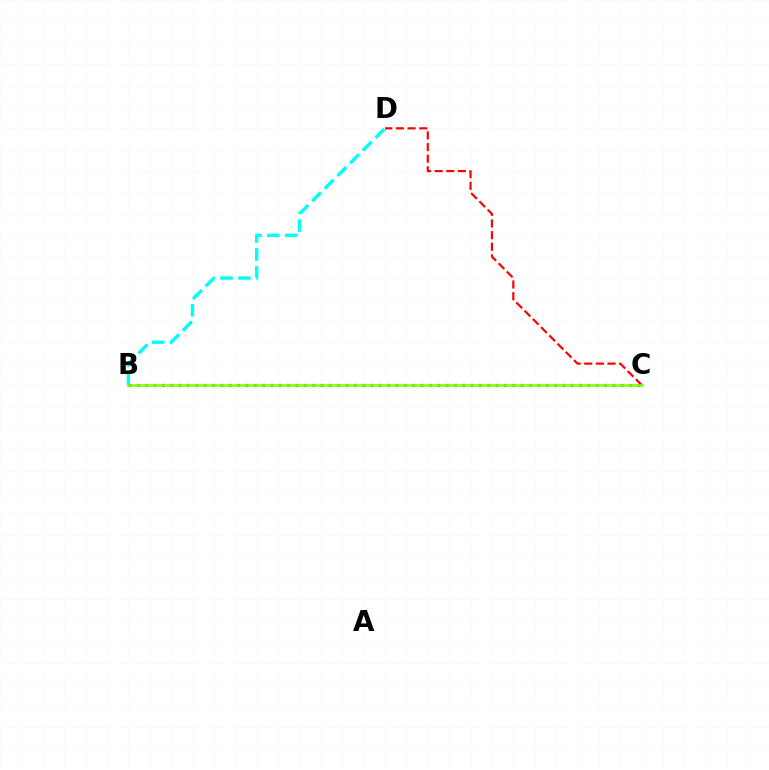{('B', 'D'): [{'color': '#00fff6', 'line_style': 'dashed', 'thickness': 2.43}], ('B', 'C'): [{'color': '#7200ff', 'line_style': 'dotted', 'thickness': 2.27}, {'color': '#84ff00', 'line_style': 'solid', 'thickness': 1.9}], ('C', 'D'): [{'color': '#ff0000', 'line_style': 'dashed', 'thickness': 1.58}]}